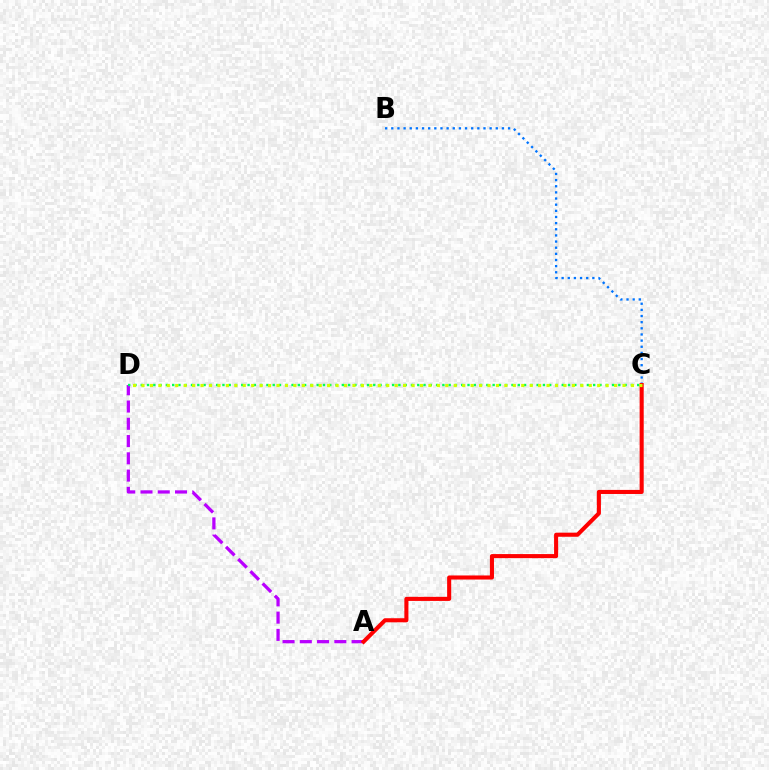{('B', 'C'): [{'color': '#0074ff', 'line_style': 'dotted', 'thickness': 1.67}], ('A', 'D'): [{'color': '#b900ff', 'line_style': 'dashed', 'thickness': 2.34}], ('C', 'D'): [{'color': '#00ff5c', 'line_style': 'dotted', 'thickness': 1.71}, {'color': '#d1ff00', 'line_style': 'dotted', 'thickness': 2.29}], ('A', 'C'): [{'color': '#ff0000', 'line_style': 'solid', 'thickness': 2.93}]}